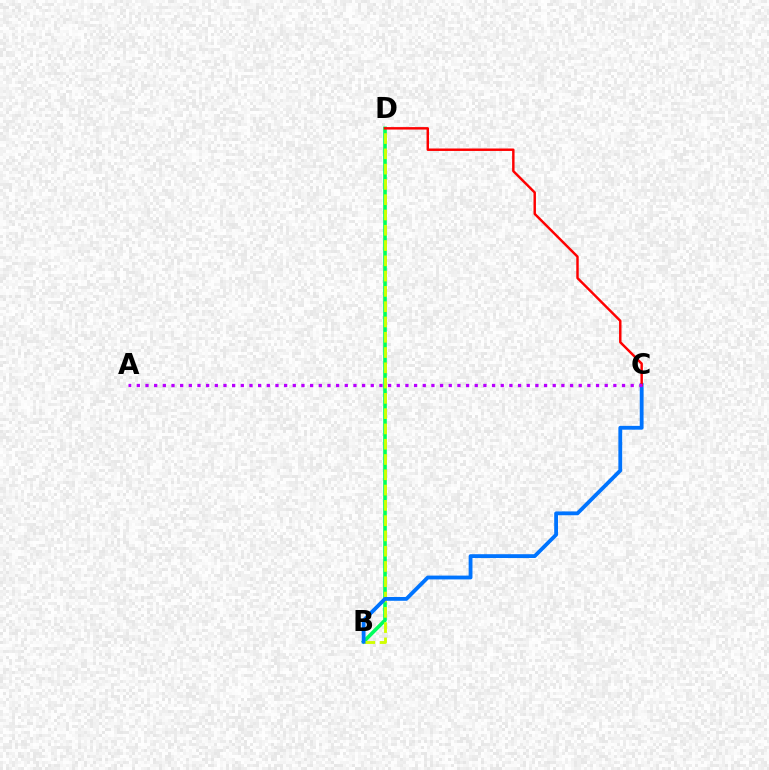{('B', 'D'): [{'color': '#00ff5c', 'line_style': 'solid', 'thickness': 2.6}, {'color': '#d1ff00', 'line_style': 'dashed', 'thickness': 2.08}], ('B', 'C'): [{'color': '#0074ff', 'line_style': 'solid', 'thickness': 2.75}], ('C', 'D'): [{'color': '#ff0000', 'line_style': 'solid', 'thickness': 1.76}], ('A', 'C'): [{'color': '#b900ff', 'line_style': 'dotted', 'thickness': 2.35}]}